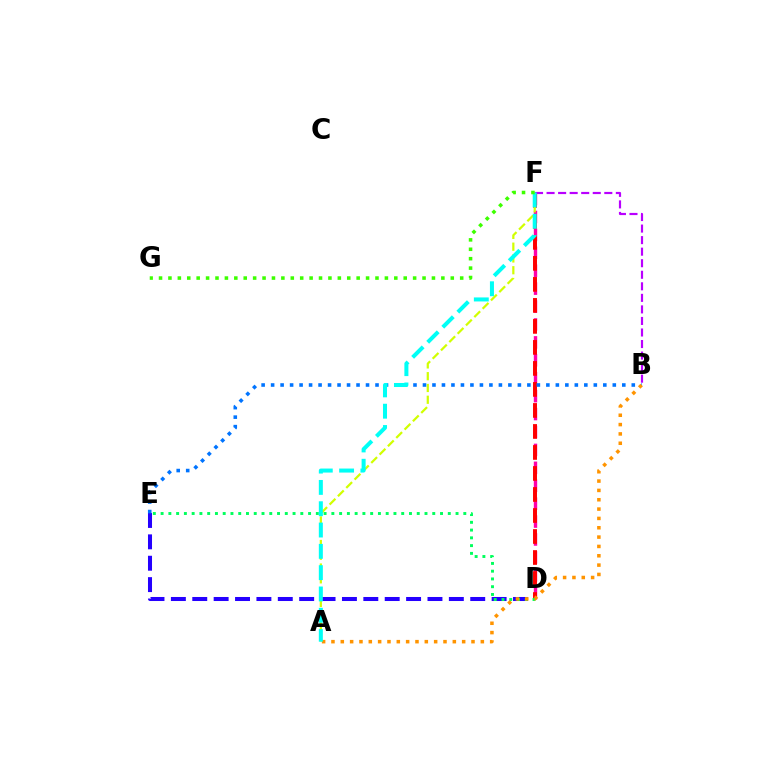{('D', 'F'): [{'color': '#ff00ac', 'line_style': 'dashed', 'thickness': 2.43}, {'color': '#ff0000', 'line_style': 'dashed', 'thickness': 2.85}], ('A', 'F'): [{'color': '#d1ff00', 'line_style': 'dashed', 'thickness': 1.6}, {'color': '#00fff6', 'line_style': 'dashed', 'thickness': 2.89}], ('D', 'E'): [{'color': '#2500ff', 'line_style': 'dashed', 'thickness': 2.9}, {'color': '#00ff5c', 'line_style': 'dotted', 'thickness': 2.11}], ('B', 'F'): [{'color': '#b900ff', 'line_style': 'dashed', 'thickness': 1.57}], ('B', 'E'): [{'color': '#0074ff', 'line_style': 'dotted', 'thickness': 2.58}], ('A', 'B'): [{'color': '#ff9400', 'line_style': 'dotted', 'thickness': 2.54}], ('F', 'G'): [{'color': '#3dff00', 'line_style': 'dotted', 'thickness': 2.56}]}